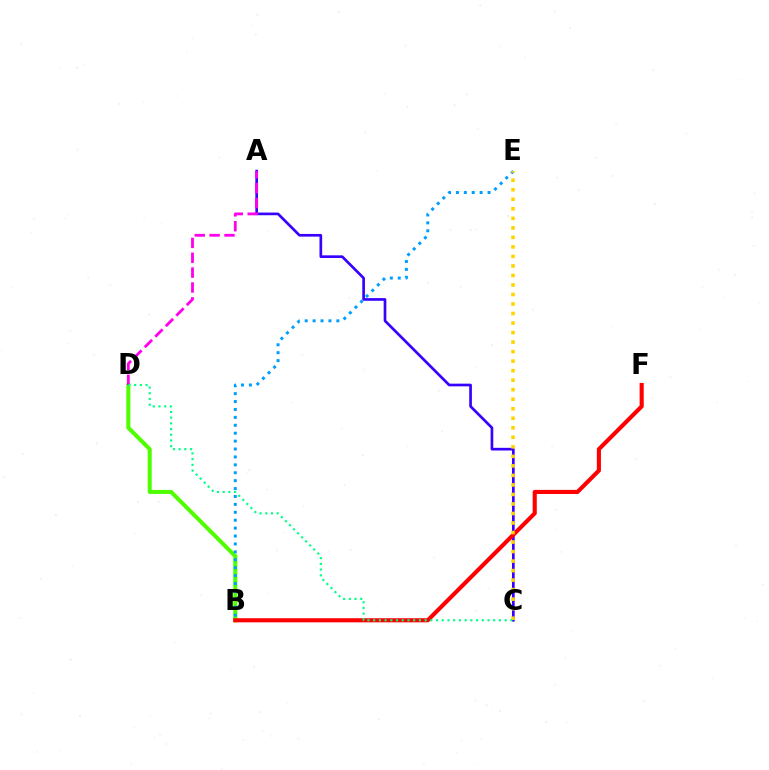{('A', 'C'): [{'color': '#3700ff', 'line_style': 'solid', 'thickness': 1.93}], ('B', 'D'): [{'color': '#4fff00', 'line_style': 'solid', 'thickness': 2.9}], ('B', 'F'): [{'color': '#ff0000', 'line_style': 'solid', 'thickness': 2.96}], ('A', 'D'): [{'color': '#ff00ed', 'line_style': 'dashed', 'thickness': 2.02}], ('B', 'E'): [{'color': '#009eff', 'line_style': 'dotted', 'thickness': 2.15}], ('C', 'E'): [{'color': '#ffd500', 'line_style': 'dotted', 'thickness': 2.59}], ('C', 'D'): [{'color': '#00ff86', 'line_style': 'dotted', 'thickness': 1.55}]}